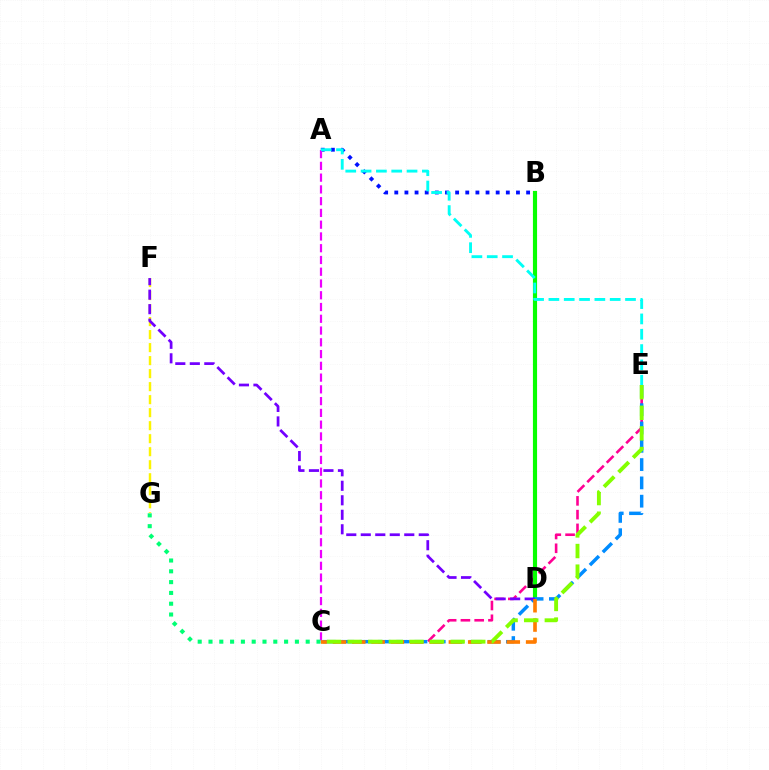{('C', 'E'): [{'color': '#ff0094', 'line_style': 'dashed', 'thickness': 1.87}, {'color': '#008cff', 'line_style': 'dashed', 'thickness': 2.49}, {'color': '#84ff00', 'line_style': 'dashed', 'thickness': 2.8}], ('F', 'G'): [{'color': '#fcf500', 'line_style': 'dashed', 'thickness': 1.77}], ('B', 'D'): [{'color': '#ff0000', 'line_style': 'dashed', 'thickness': 1.76}, {'color': '#08ff00', 'line_style': 'solid', 'thickness': 2.99}], ('A', 'B'): [{'color': '#0010ff', 'line_style': 'dotted', 'thickness': 2.75}], ('A', 'C'): [{'color': '#ee00ff', 'line_style': 'dashed', 'thickness': 1.6}], ('A', 'E'): [{'color': '#00fff6', 'line_style': 'dashed', 'thickness': 2.08}], ('D', 'F'): [{'color': '#7200ff', 'line_style': 'dashed', 'thickness': 1.97}], ('C', 'D'): [{'color': '#ff7c00', 'line_style': 'dashed', 'thickness': 2.62}], ('C', 'G'): [{'color': '#00ff74', 'line_style': 'dotted', 'thickness': 2.93}]}